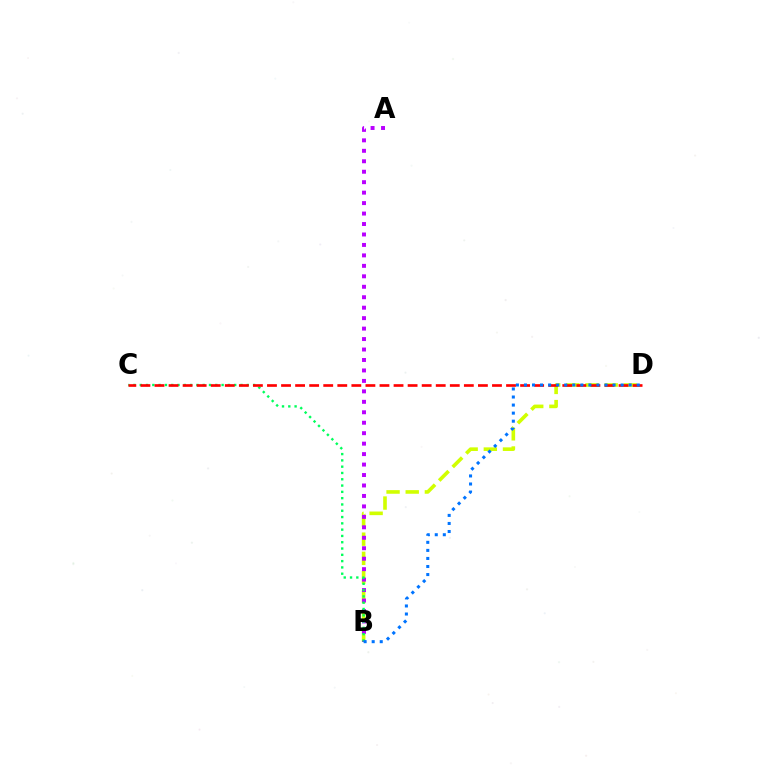{('B', 'D'): [{'color': '#d1ff00', 'line_style': 'dashed', 'thickness': 2.6}, {'color': '#0074ff', 'line_style': 'dotted', 'thickness': 2.19}], ('A', 'B'): [{'color': '#b900ff', 'line_style': 'dotted', 'thickness': 2.84}], ('B', 'C'): [{'color': '#00ff5c', 'line_style': 'dotted', 'thickness': 1.71}], ('C', 'D'): [{'color': '#ff0000', 'line_style': 'dashed', 'thickness': 1.91}]}